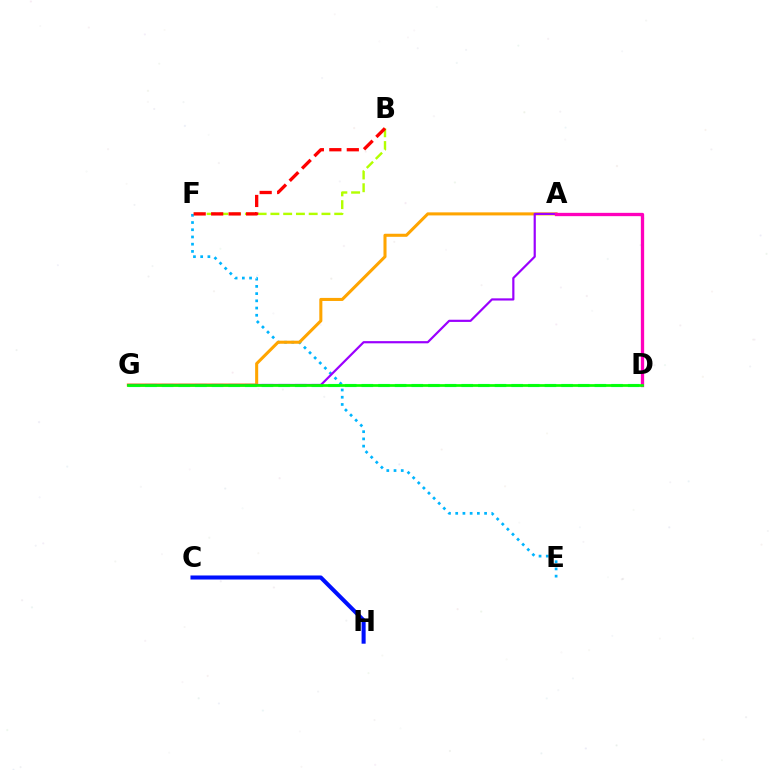{('E', 'F'): [{'color': '#00b5ff', 'line_style': 'dotted', 'thickness': 1.96}], ('A', 'G'): [{'color': '#ffa500', 'line_style': 'solid', 'thickness': 2.2}, {'color': '#9b00ff', 'line_style': 'solid', 'thickness': 1.58}], ('C', 'H'): [{'color': '#0010ff', 'line_style': 'solid', 'thickness': 2.91}], ('B', 'F'): [{'color': '#b3ff00', 'line_style': 'dashed', 'thickness': 1.73}, {'color': '#ff0000', 'line_style': 'dashed', 'thickness': 2.37}], ('D', 'G'): [{'color': '#00ff9d', 'line_style': 'dashed', 'thickness': 2.26}, {'color': '#08ff00', 'line_style': 'solid', 'thickness': 1.95}], ('A', 'D'): [{'color': '#ff00bd', 'line_style': 'solid', 'thickness': 2.38}]}